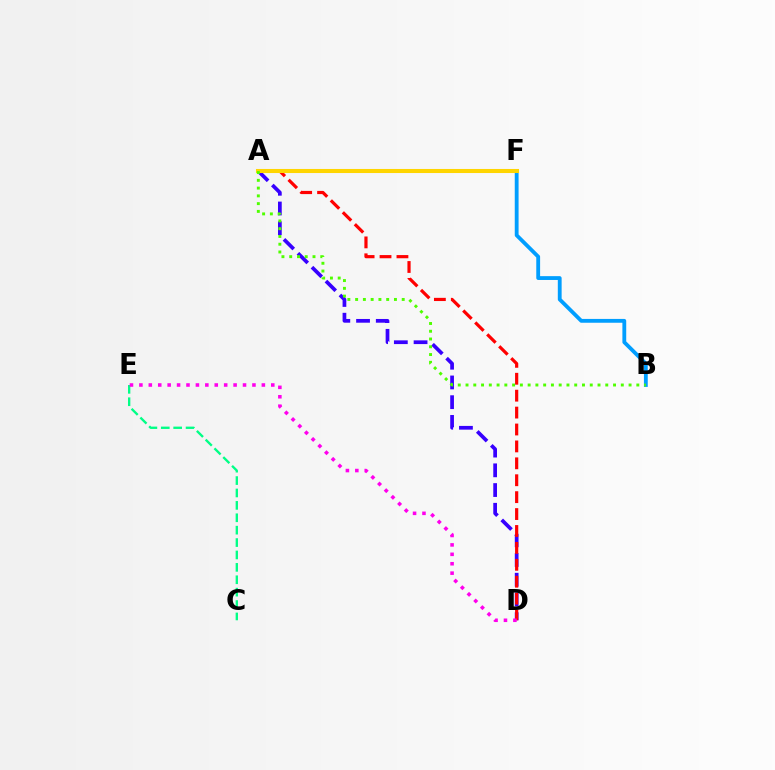{('C', 'E'): [{'color': '#00ff86', 'line_style': 'dashed', 'thickness': 1.68}], ('A', 'D'): [{'color': '#3700ff', 'line_style': 'dashed', 'thickness': 2.68}, {'color': '#ff0000', 'line_style': 'dashed', 'thickness': 2.3}], ('B', 'F'): [{'color': '#009eff', 'line_style': 'solid', 'thickness': 2.75}], ('A', 'F'): [{'color': '#ffd500', 'line_style': 'solid', 'thickness': 2.93}], ('D', 'E'): [{'color': '#ff00ed', 'line_style': 'dotted', 'thickness': 2.56}], ('A', 'B'): [{'color': '#4fff00', 'line_style': 'dotted', 'thickness': 2.11}]}